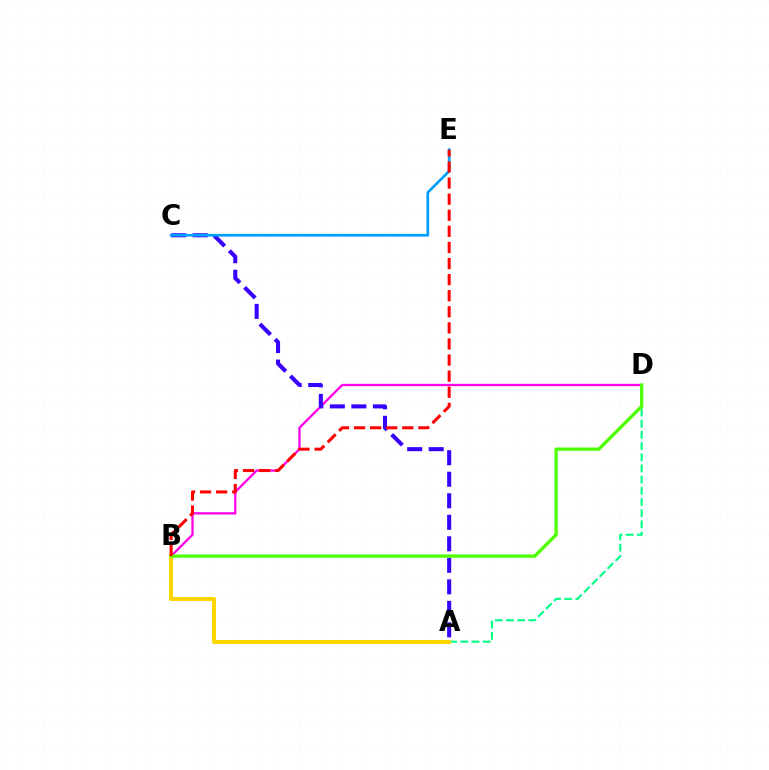{('A', 'D'): [{'color': '#00ff86', 'line_style': 'dashed', 'thickness': 1.52}], ('B', 'D'): [{'color': '#ff00ed', 'line_style': 'solid', 'thickness': 1.66}, {'color': '#4fff00', 'line_style': 'solid', 'thickness': 2.36}], ('A', 'C'): [{'color': '#3700ff', 'line_style': 'dashed', 'thickness': 2.92}], ('A', 'B'): [{'color': '#ffd500', 'line_style': 'solid', 'thickness': 2.87}], ('C', 'E'): [{'color': '#009eff', 'line_style': 'solid', 'thickness': 1.92}], ('B', 'E'): [{'color': '#ff0000', 'line_style': 'dashed', 'thickness': 2.19}]}